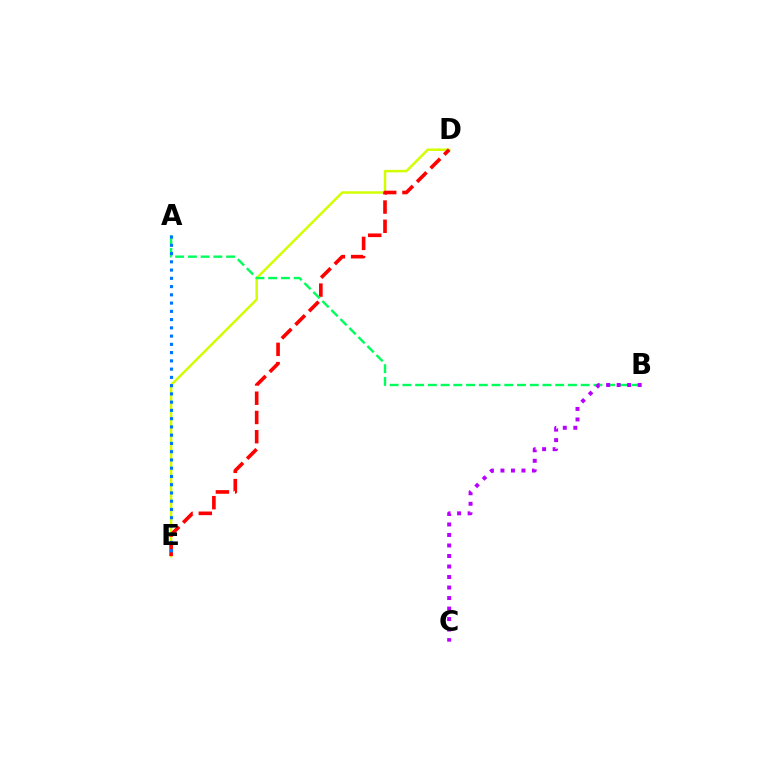{('D', 'E'): [{'color': '#d1ff00', 'line_style': 'solid', 'thickness': 1.78}, {'color': '#ff0000', 'line_style': 'dashed', 'thickness': 2.61}], ('A', 'B'): [{'color': '#00ff5c', 'line_style': 'dashed', 'thickness': 1.73}], ('A', 'E'): [{'color': '#0074ff', 'line_style': 'dotted', 'thickness': 2.24}], ('B', 'C'): [{'color': '#b900ff', 'line_style': 'dotted', 'thickness': 2.86}]}